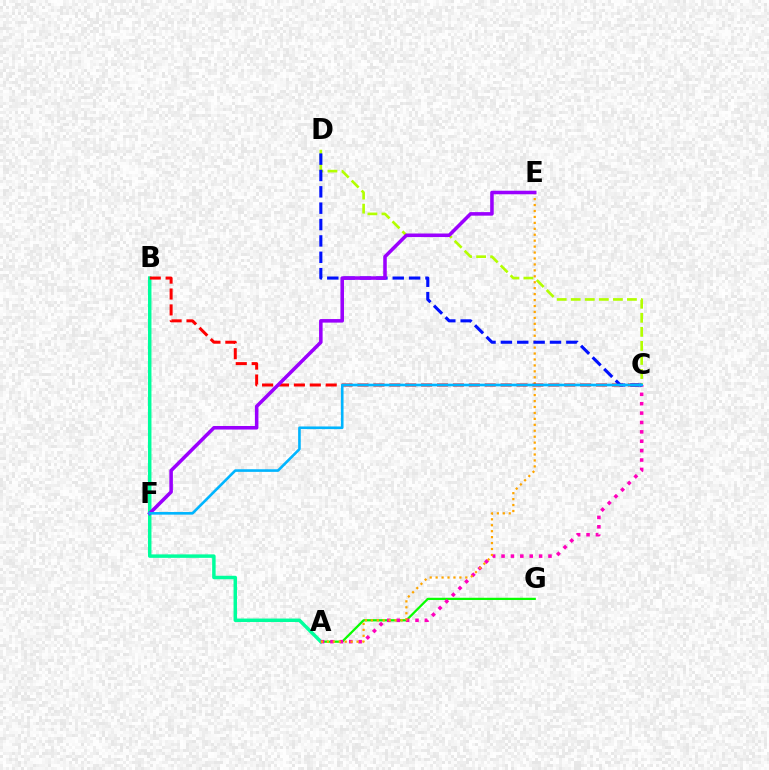{('A', 'G'): [{'color': '#08ff00', 'line_style': 'solid', 'thickness': 1.62}], ('A', 'B'): [{'color': '#00ff9d', 'line_style': 'solid', 'thickness': 2.5}], ('A', 'C'): [{'color': '#ff00bd', 'line_style': 'dotted', 'thickness': 2.55}], ('A', 'E'): [{'color': '#ffa500', 'line_style': 'dotted', 'thickness': 1.61}], ('C', 'D'): [{'color': '#b3ff00', 'line_style': 'dashed', 'thickness': 1.91}, {'color': '#0010ff', 'line_style': 'dashed', 'thickness': 2.22}], ('B', 'C'): [{'color': '#ff0000', 'line_style': 'dashed', 'thickness': 2.16}], ('E', 'F'): [{'color': '#9b00ff', 'line_style': 'solid', 'thickness': 2.55}], ('C', 'F'): [{'color': '#00b5ff', 'line_style': 'solid', 'thickness': 1.89}]}